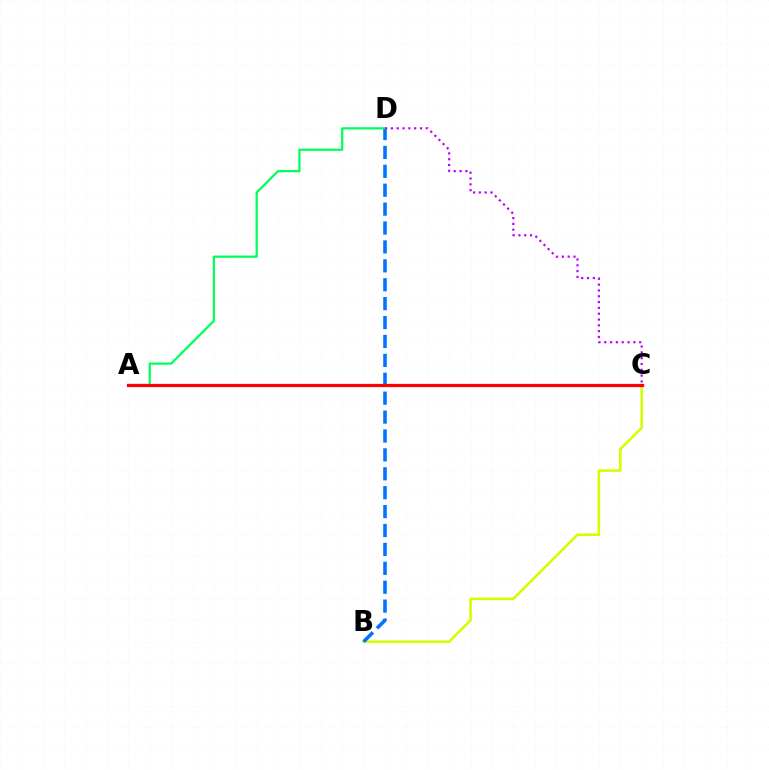{('B', 'C'): [{'color': '#d1ff00', 'line_style': 'solid', 'thickness': 1.84}], ('B', 'D'): [{'color': '#0074ff', 'line_style': 'dashed', 'thickness': 2.57}], ('A', 'D'): [{'color': '#00ff5c', 'line_style': 'solid', 'thickness': 1.61}], ('C', 'D'): [{'color': '#b900ff', 'line_style': 'dotted', 'thickness': 1.58}], ('A', 'C'): [{'color': '#ff0000', 'line_style': 'solid', 'thickness': 2.32}]}